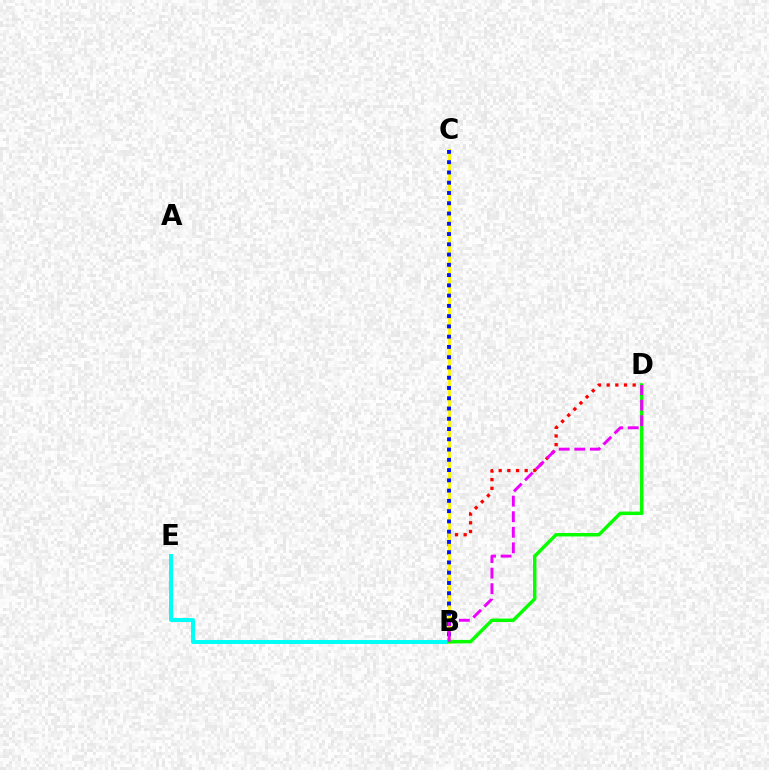{('B', 'D'): [{'color': '#ff0000', 'line_style': 'dotted', 'thickness': 2.35}, {'color': '#08ff00', 'line_style': 'solid', 'thickness': 2.49}, {'color': '#ee00ff', 'line_style': 'dashed', 'thickness': 2.11}], ('B', 'E'): [{'color': '#00fff6', 'line_style': 'solid', 'thickness': 2.85}], ('B', 'C'): [{'color': '#fcf500', 'line_style': 'solid', 'thickness': 2.04}, {'color': '#0010ff', 'line_style': 'dotted', 'thickness': 2.79}]}